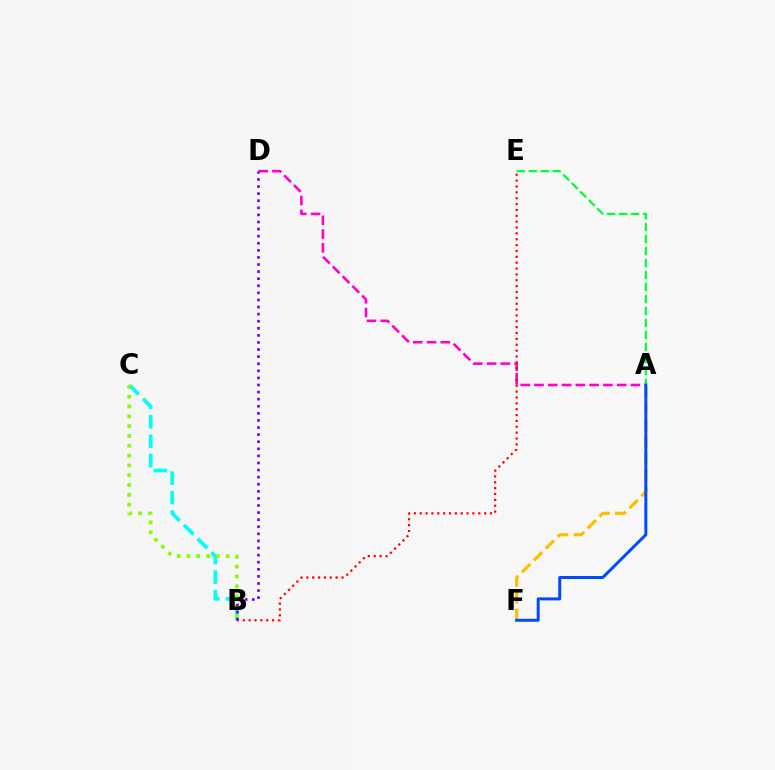{('A', 'F'): [{'color': '#ffbd00', 'line_style': 'dashed', 'thickness': 2.28}, {'color': '#004bff', 'line_style': 'solid', 'thickness': 2.15}], ('A', 'D'): [{'color': '#ff00cf', 'line_style': 'dashed', 'thickness': 1.87}], ('B', 'C'): [{'color': '#00fff6', 'line_style': 'dashed', 'thickness': 2.65}, {'color': '#84ff00', 'line_style': 'dotted', 'thickness': 2.67}], ('A', 'E'): [{'color': '#00ff39', 'line_style': 'dashed', 'thickness': 1.63}], ('B', 'E'): [{'color': '#ff0000', 'line_style': 'dotted', 'thickness': 1.59}], ('B', 'D'): [{'color': '#7200ff', 'line_style': 'dotted', 'thickness': 1.93}]}